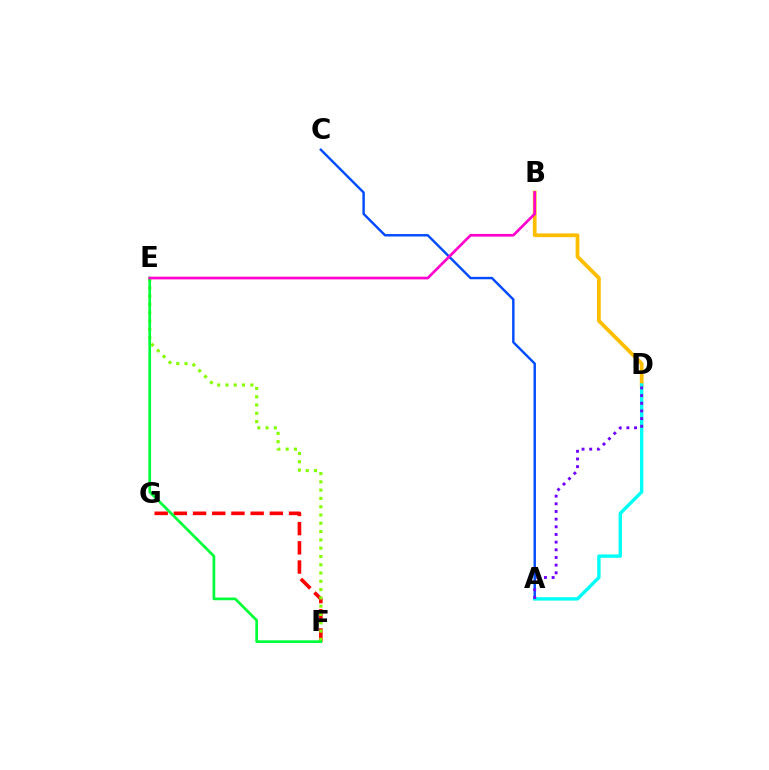{('B', 'D'): [{'color': '#ffbd00', 'line_style': 'solid', 'thickness': 2.71}], ('F', 'G'): [{'color': '#ff0000', 'line_style': 'dashed', 'thickness': 2.61}], ('E', 'F'): [{'color': '#84ff00', 'line_style': 'dotted', 'thickness': 2.25}, {'color': '#00ff39', 'line_style': 'solid', 'thickness': 1.95}], ('A', 'C'): [{'color': '#004bff', 'line_style': 'solid', 'thickness': 1.74}], ('A', 'D'): [{'color': '#00fff6', 'line_style': 'solid', 'thickness': 2.43}, {'color': '#7200ff', 'line_style': 'dotted', 'thickness': 2.08}], ('B', 'E'): [{'color': '#ff00cf', 'line_style': 'solid', 'thickness': 1.93}]}